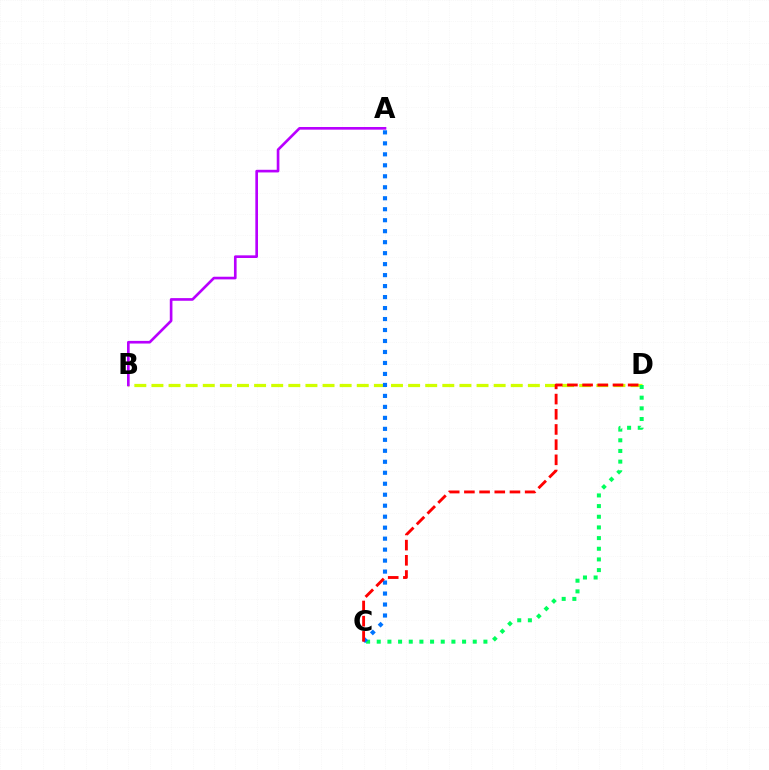{('B', 'D'): [{'color': '#d1ff00', 'line_style': 'dashed', 'thickness': 2.32}], ('C', 'D'): [{'color': '#00ff5c', 'line_style': 'dotted', 'thickness': 2.9}, {'color': '#ff0000', 'line_style': 'dashed', 'thickness': 2.06}], ('A', 'C'): [{'color': '#0074ff', 'line_style': 'dotted', 'thickness': 2.98}], ('A', 'B'): [{'color': '#b900ff', 'line_style': 'solid', 'thickness': 1.91}]}